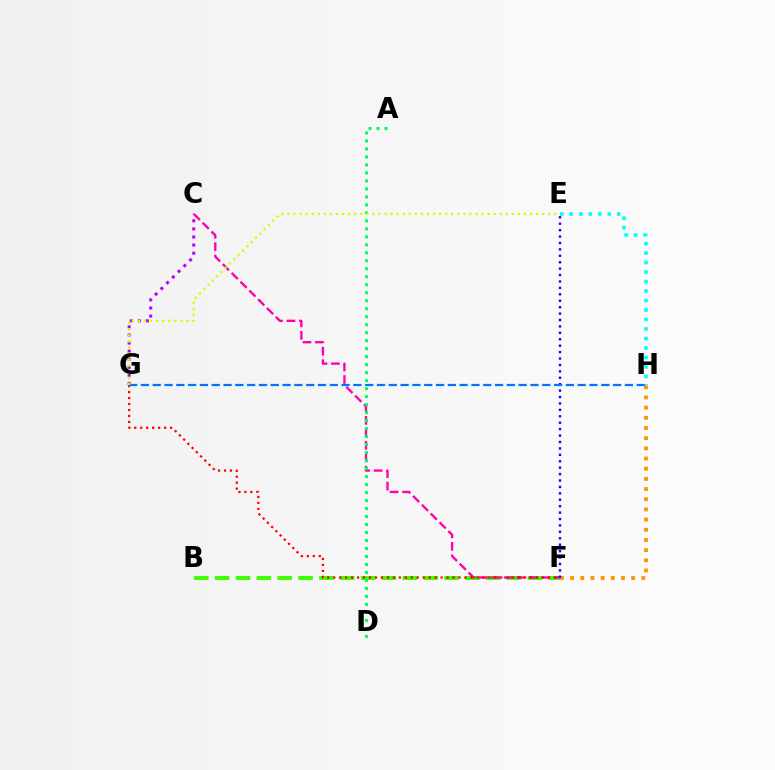{('B', 'F'): [{'color': '#3dff00', 'line_style': 'dashed', 'thickness': 2.83}], ('F', 'H'): [{'color': '#ff9400', 'line_style': 'dotted', 'thickness': 2.77}], ('C', 'G'): [{'color': '#b900ff', 'line_style': 'dotted', 'thickness': 2.2}], ('C', 'F'): [{'color': '#ff00ac', 'line_style': 'dashed', 'thickness': 1.69}], ('A', 'D'): [{'color': '#00ff5c', 'line_style': 'dotted', 'thickness': 2.17}], ('E', 'H'): [{'color': '#00fff6', 'line_style': 'dotted', 'thickness': 2.58}], ('E', 'F'): [{'color': '#2500ff', 'line_style': 'dotted', 'thickness': 1.74}], ('F', 'G'): [{'color': '#ff0000', 'line_style': 'dotted', 'thickness': 1.62}], ('G', 'H'): [{'color': '#0074ff', 'line_style': 'dashed', 'thickness': 1.6}], ('E', 'G'): [{'color': '#d1ff00', 'line_style': 'dotted', 'thickness': 1.65}]}